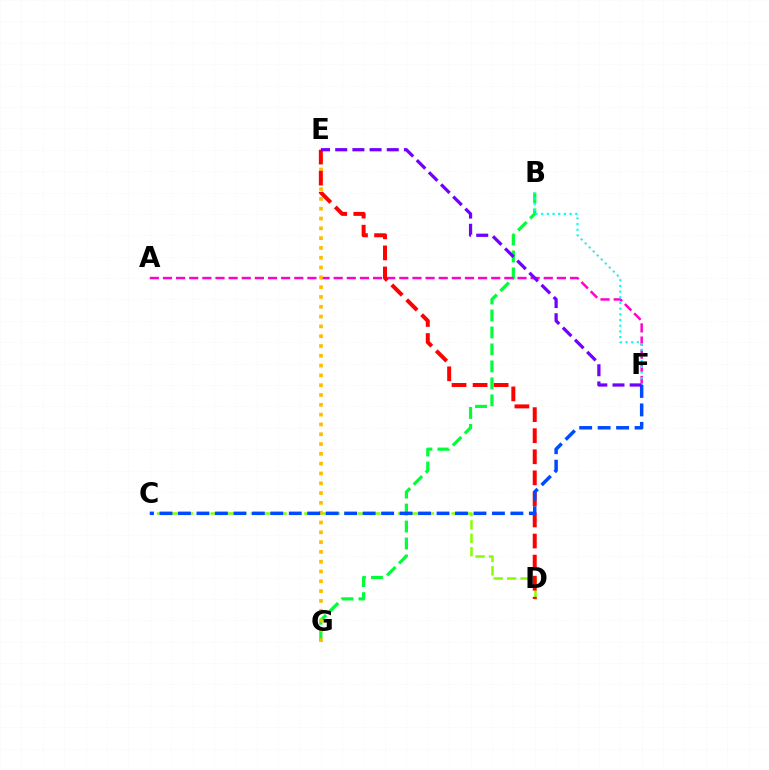{('B', 'G'): [{'color': '#00ff39', 'line_style': 'dashed', 'thickness': 2.31}], ('C', 'D'): [{'color': '#84ff00', 'line_style': 'dashed', 'thickness': 1.82}], ('A', 'F'): [{'color': '#ff00cf', 'line_style': 'dashed', 'thickness': 1.78}], ('E', 'G'): [{'color': '#ffbd00', 'line_style': 'dotted', 'thickness': 2.66}], ('D', 'E'): [{'color': '#ff0000', 'line_style': 'dashed', 'thickness': 2.86}], ('B', 'F'): [{'color': '#00fff6', 'line_style': 'dotted', 'thickness': 1.54}], ('C', 'F'): [{'color': '#004bff', 'line_style': 'dashed', 'thickness': 2.51}], ('E', 'F'): [{'color': '#7200ff', 'line_style': 'dashed', 'thickness': 2.33}]}